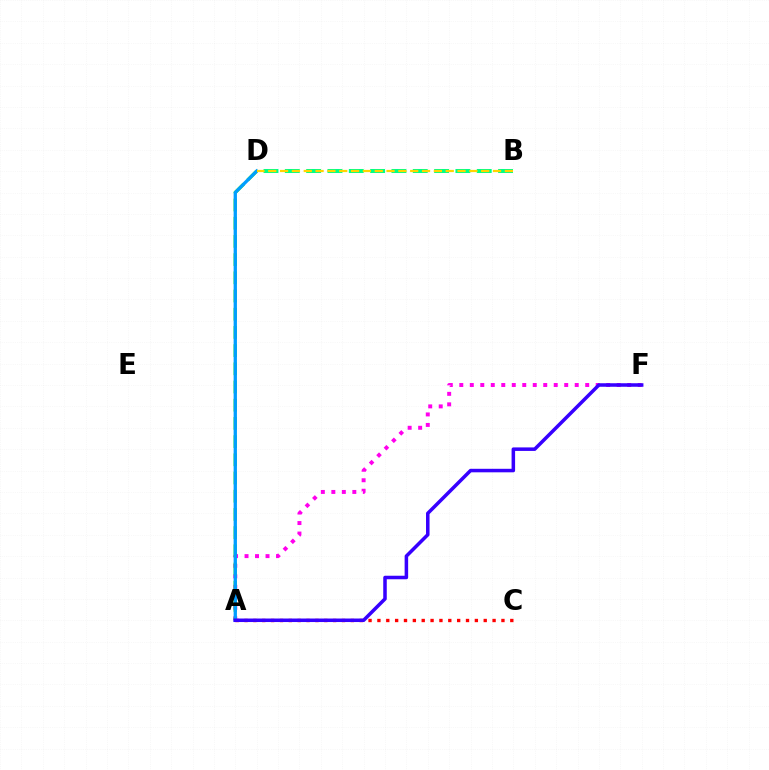{('A', 'C'): [{'color': '#ff0000', 'line_style': 'dotted', 'thickness': 2.41}], ('A', 'F'): [{'color': '#ff00ed', 'line_style': 'dotted', 'thickness': 2.85}, {'color': '#3700ff', 'line_style': 'solid', 'thickness': 2.54}], ('A', 'D'): [{'color': '#4fff00', 'line_style': 'dashed', 'thickness': 2.47}, {'color': '#009eff', 'line_style': 'solid', 'thickness': 2.39}], ('B', 'D'): [{'color': '#00ff86', 'line_style': 'dashed', 'thickness': 2.9}, {'color': '#ffd500', 'line_style': 'dashed', 'thickness': 1.61}]}